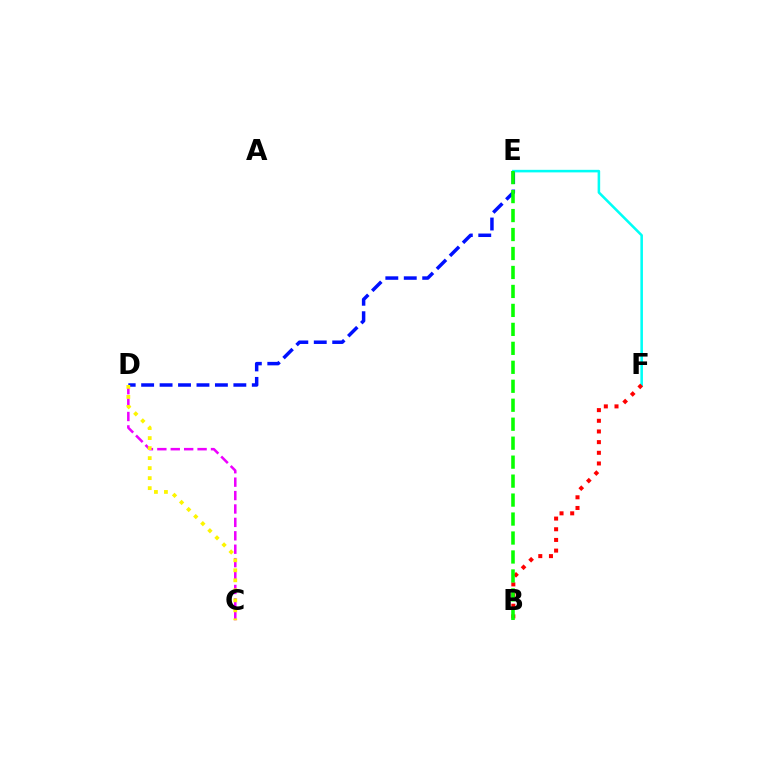{('C', 'D'): [{'color': '#ee00ff', 'line_style': 'dashed', 'thickness': 1.82}, {'color': '#fcf500', 'line_style': 'dotted', 'thickness': 2.72}], ('D', 'E'): [{'color': '#0010ff', 'line_style': 'dashed', 'thickness': 2.51}], ('E', 'F'): [{'color': '#00fff6', 'line_style': 'solid', 'thickness': 1.84}], ('B', 'F'): [{'color': '#ff0000', 'line_style': 'dotted', 'thickness': 2.9}], ('B', 'E'): [{'color': '#08ff00', 'line_style': 'dashed', 'thickness': 2.58}]}